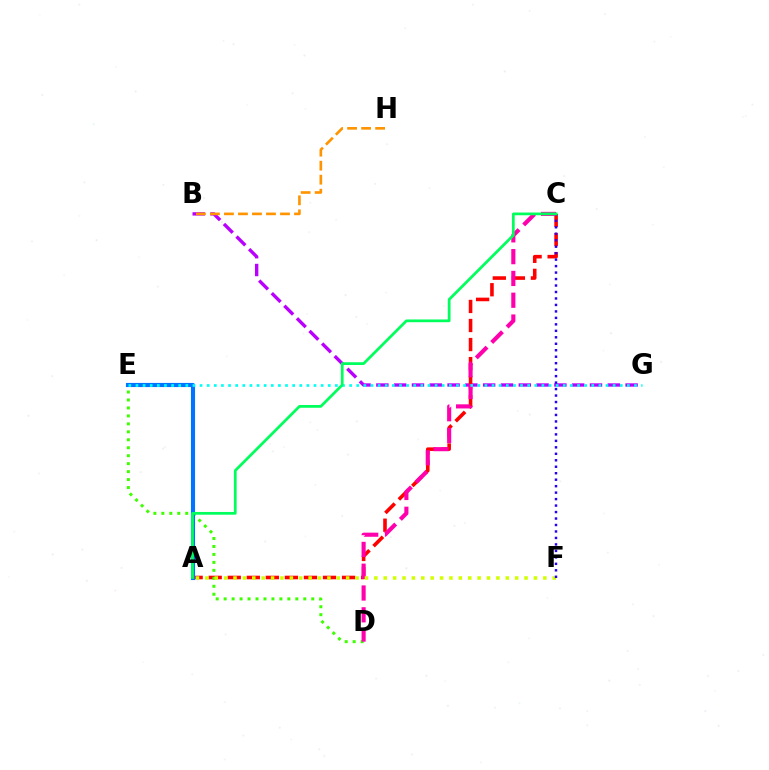{('B', 'G'): [{'color': '#b900ff', 'line_style': 'dashed', 'thickness': 2.42}], ('A', 'C'): [{'color': '#ff0000', 'line_style': 'dashed', 'thickness': 2.59}, {'color': '#00ff5c', 'line_style': 'solid', 'thickness': 1.98}], ('D', 'E'): [{'color': '#3dff00', 'line_style': 'dotted', 'thickness': 2.16}], ('B', 'H'): [{'color': '#ff9400', 'line_style': 'dashed', 'thickness': 1.9}], ('A', 'E'): [{'color': '#0074ff', 'line_style': 'solid', 'thickness': 2.97}], ('C', 'D'): [{'color': '#ff00ac', 'line_style': 'dashed', 'thickness': 2.96}], ('A', 'F'): [{'color': '#d1ff00', 'line_style': 'dotted', 'thickness': 2.55}], ('C', 'F'): [{'color': '#2500ff', 'line_style': 'dotted', 'thickness': 1.76}], ('E', 'G'): [{'color': '#00fff6', 'line_style': 'dotted', 'thickness': 1.93}]}